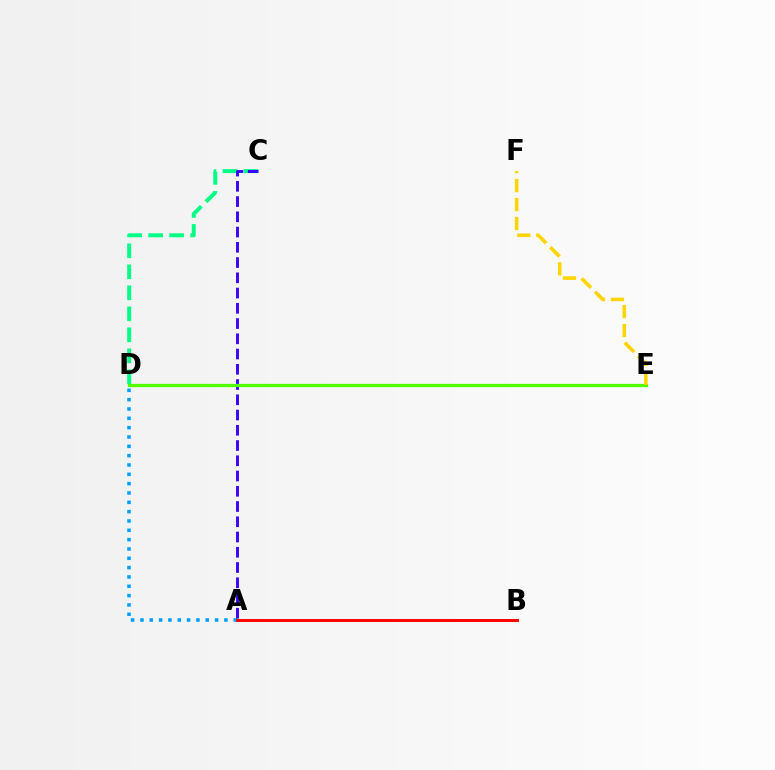{('C', 'D'): [{'color': '#00ff86', 'line_style': 'dashed', 'thickness': 2.85}], ('A', 'D'): [{'color': '#009eff', 'line_style': 'dotted', 'thickness': 2.54}], ('D', 'E'): [{'color': '#ff00ed', 'line_style': 'solid', 'thickness': 1.84}, {'color': '#4fff00', 'line_style': 'solid', 'thickness': 2.33}], ('A', 'C'): [{'color': '#3700ff', 'line_style': 'dashed', 'thickness': 2.07}], ('E', 'F'): [{'color': '#ffd500', 'line_style': 'dashed', 'thickness': 2.57}], ('A', 'B'): [{'color': '#ff0000', 'line_style': 'solid', 'thickness': 2.11}]}